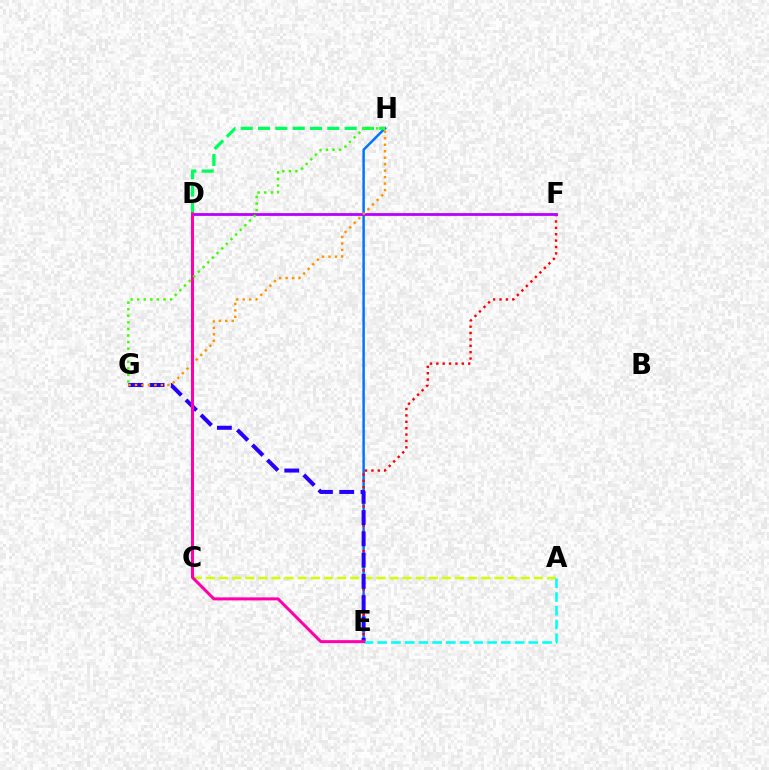{('E', 'H'): [{'color': '#0074ff', 'line_style': 'solid', 'thickness': 1.79}], ('A', 'C'): [{'color': '#d1ff00', 'line_style': 'dashed', 'thickness': 1.78}], ('D', 'H'): [{'color': '#00ff5c', 'line_style': 'dashed', 'thickness': 2.35}], ('E', 'F'): [{'color': '#ff0000', 'line_style': 'dotted', 'thickness': 1.73}], ('D', 'F'): [{'color': '#b900ff', 'line_style': 'solid', 'thickness': 2.01}], ('E', 'G'): [{'color': '#2500ff', 'line_style': 'dashed', 'thickness': 2.89}], ('A', 'E'): [{'color': '#00fff6', 'line_style': 'dashed', 'thickness': 1.87}], ('G', 'H'): [{'color': '#ff9400', 'line_style': 'dotted', 'thickness': 1.76}, {'color': '#3dff00', 'line_style': 'dotted', 'thickness': 1.78}], ('D', 'E'): [{'color': '#ff00ac', 'line_style': 'solid', 'thickness': 2.18}]}